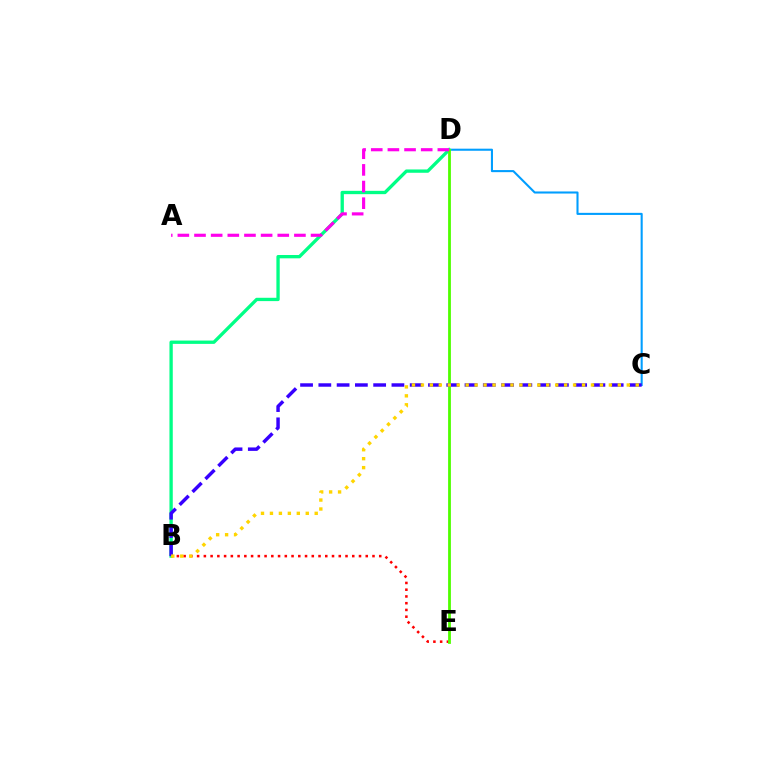{('C', 'D'): [{'color': '#009eff', 'line_style': 'solid', 'thickness': 1.5}], ('B', 'E'): [{'color': '#ff0000', 'line_style': 'dotted', 'thickness': 1.83}], ('B', 'D'): [{'color': '#00ff86', 'line_style': 'solid', 'thickness': 2.39}], ('D', 'E'): [{'color': '#4fff00', 'line_style': 'solid', 'thickness': 2.02}], ('A', 'D'): [{'color': '#ff00ed', 'line_style': 'dashed', 'thickness': 2.26}], ('B', 'C'): [{'color': '#3700ff', 'line_style': 'dashed', 'thickness': 2.48}, {'color': '#ffd500', 'line_style': 'dotted', 'thickness': 2.43}]}